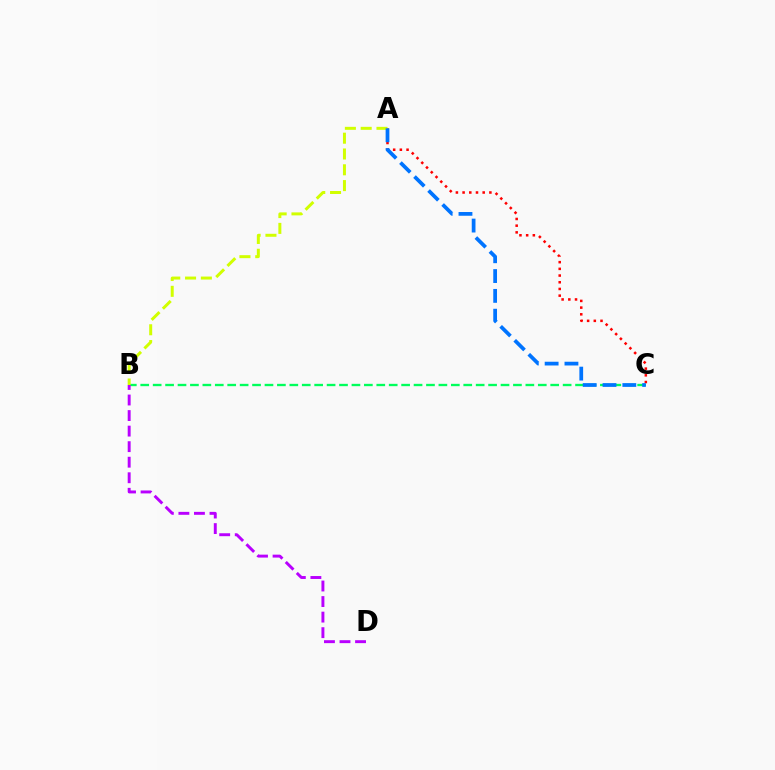{('B', 'C'): [{'color': '#00ff5c', 'line_style': 'dashed', 'thickness': 1.69}], ('A', 'C'): [{'color': '#ff0000', 'line_style': 'dotted', 'thickness': 1.82}, {'color': '#0074ff', 'line_style': 'dashed', 'thickness': 2.69}], ('A', 'B'): [{'color': '#d1ff00', 'line_style': 'dashed', 'thickness': 2.15}], ('B', 'D'): [{'color': '#b900ff', 'line_style': 'dashed', 'thickness': 2.11}]}